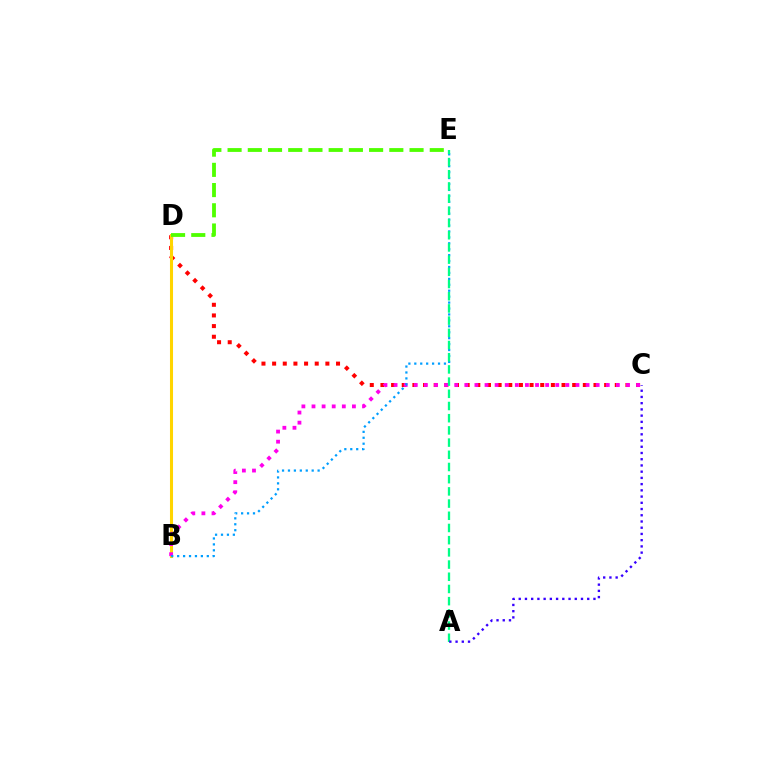{('C', 'D'): [{'color': '#ff0000', 'line_style': 'dotted', 'thickness': 2.89}], ('B', 'D'): [{'color': '#ffd500', 'line_style': 'solid', 'thickness': 2.2}], ('D', 'E'): [{'color': '#4fff00', 'line_style': 'dashed', 'thickness': 2.75}], ('B', 'C'): [{'color': '#ff00ed', 'line_style': 'dotted', 'thickness': 2.75}], ('B', 'E'): [{'color': '#009eff', 'line_style': 'dotted', 'thickness': 1.61}], ('A', 'E'): [{'color': '#00ff86', 'line_style': 'dashed', 'thickness': 1.66}], ('A', 'C'): [{'color': '#3700ff', 'line_style': 'dotted', 'thickness': 1.69}]}